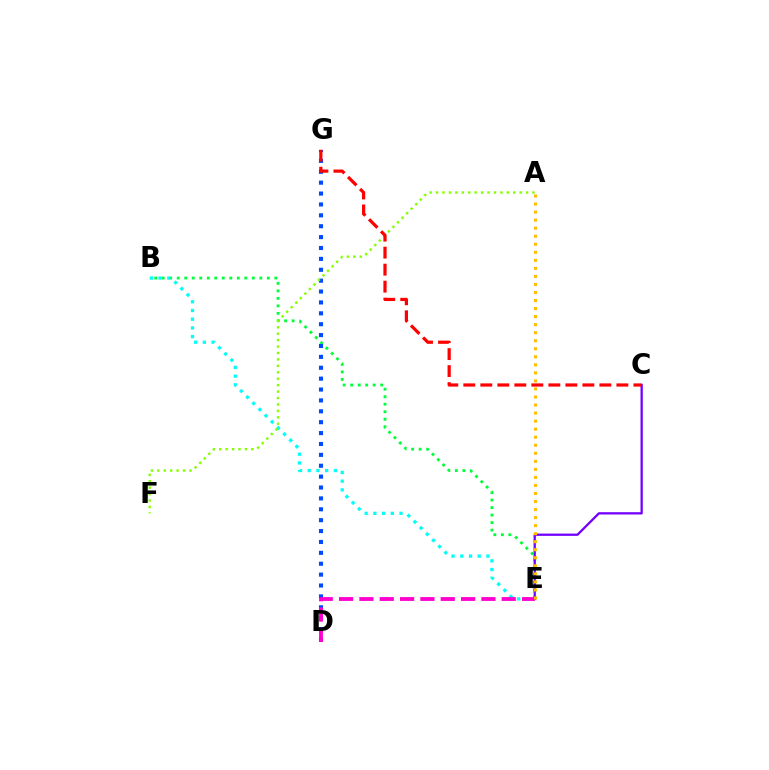{('B', 'E'): [{'color': '#00ff39', 'line_style': 'dotted', 'thickness': 2.04}, {'color': '#00fff6', 'line_style': 'dotted', 'thickness': 2.37}], ('D', 'G'): [{'color': '#004bff', 'line_style': 'dotted', 'thickness': 2.96}], ('C', 'E'): [{'color': '#7200ff', 'line_style': 'solid', 'thickness': 1.65}], ('D', 'E'): [{'color': '#ff00cf', 'line_style': 'dashed', 'thickness': 2.76}], ('A', 'E'): [{'color': '#ffbd00', 'line_style': 'dotted', 'thickness': 2.18}], ('A', 'F'): [{'color': '#84ff00', 'line_style': 'dotted', 'thickness': 1.75}], ('C', 'G'): [{'color': '#ff0000', 'line_style': 'dashed', 'thickness': 2.31}]}